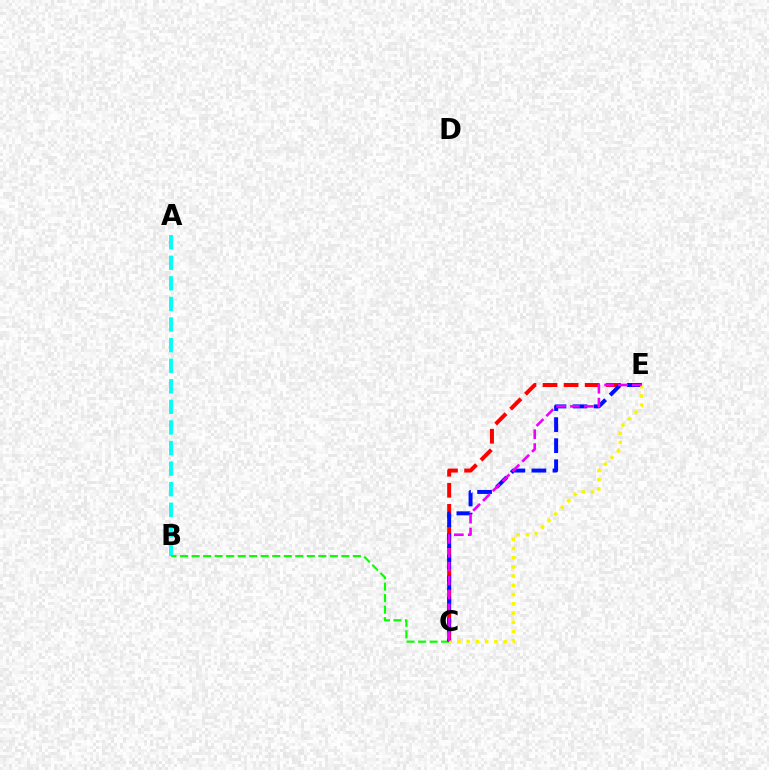{('C', 'E'): [{'color': '#ff0000', 'line_style': 'dashed', 'thickness': 2.86}, {'color': '#0010ff', 'line_style': 'dashed', 'thickness': 2.86}, {'color': '#fcf500', 'line_style': 'dotted', 'thickness': 2.51}, {'color': '#ee00ff', 'line_style': 'dashed', 'thickness': 1.89}], ('A', 'B'): [{'color': '#00fff6', 'line_style': 'dashed', 'thickness': 2.8}], ('B', 'C'): [{'color': '#08ff00', 'line_style': 'dashed', 'thickness': 1.57}]}